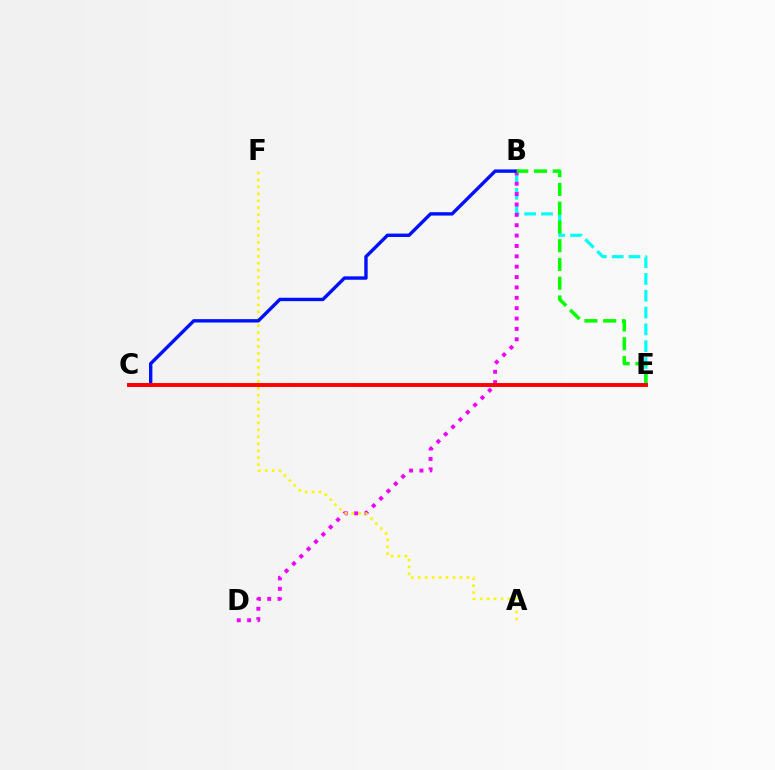{('B', 'E'): [{'color': '#00fff6', 'line_style': 'dashed', 'thickness': 2.28}, {'color': '#08ff00', 'line_style': 'dashed', 'thickness': 2.55}], ('B', 'D'): [{'color': '#ee00ff', 'line_style': 'dotted', 'thickness': 2.82}], ('A', 'F'): [{'color': '#fcf500', 'line_style': 'dotted', 'thickness': 1.89}], ('B', 'C'): [{'color': '#0010ff', 'line_style': 'solid', 'thickness': 2.44}], ('C', 'E'): [{'color': '#ff0000', 'line_style': 'solid', 'thickness': 2.81}]}